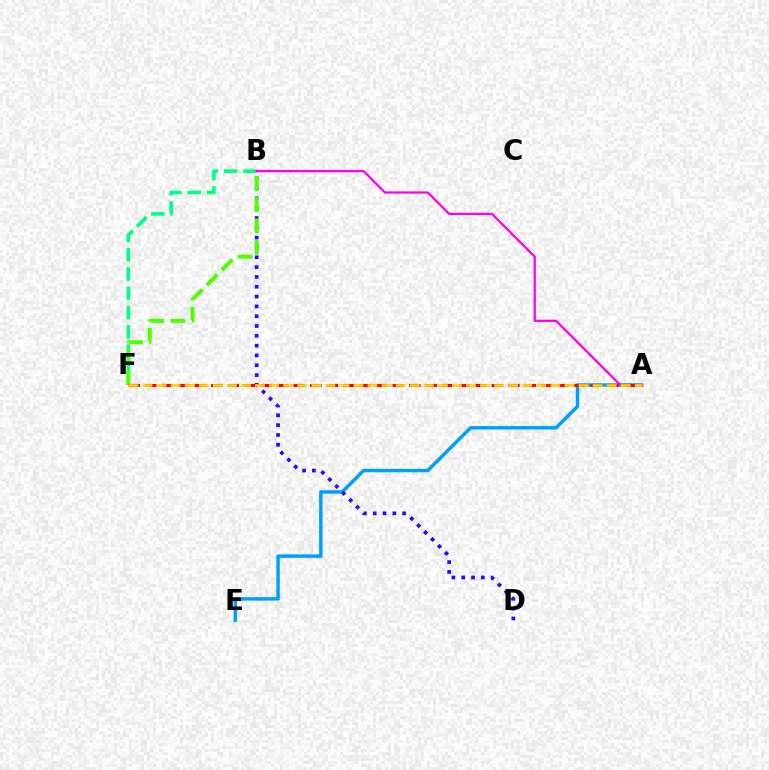{('A', 'E'): [{'color': '#009eff', 'line_style': 'solid', 'thickness': 2.48}], ('B', 'F'): [{'color': '#00ff86', 'line_style': 'dashed', 'thickness': 2.62}, {'color': '#4fff00', 'line_style': 'dashed', 'thickness': 2.89}], ('B', 'D'): [{'color': '#3700ff', 'line_style': 'dotted', 'thickness': 2.67}], ('A', 'B'): [{'color': '#ff00ed', 'line_style': 'solid', 'thickness': 1.62}], ('A', 'F'): [{'color': '#ff0000', 'line_style': 'dashed', 'thickness': 2.24}, {'color': '#ffd500', 'line_style': 'dashed', 'thickness': 1.91}]}